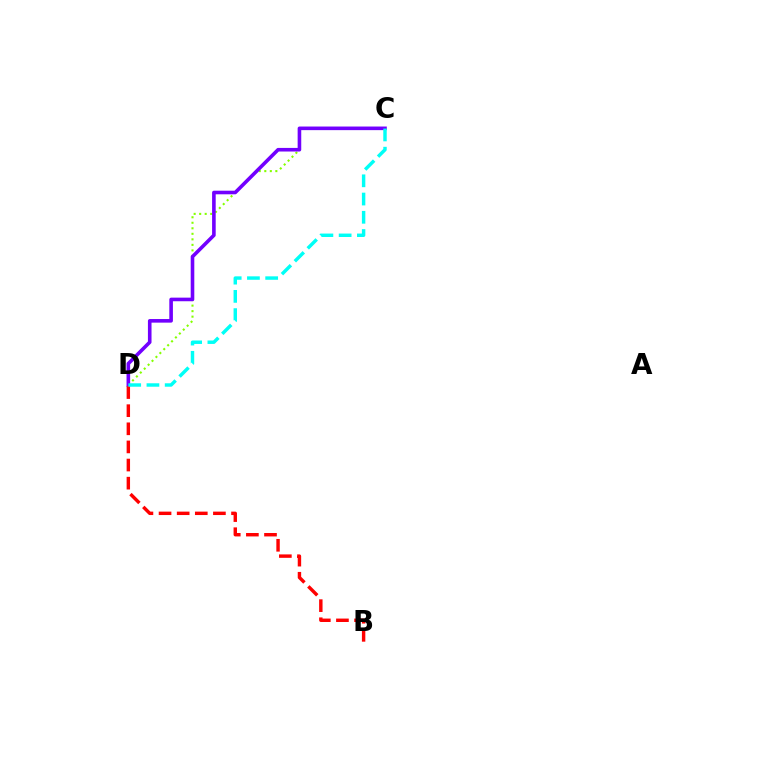{('C', 'D'): [{'color': '#84ff00', 'line_style': 'dotted', 'thickness': 1.5}, {'color': '#7200ff', 'line_style': 'solid', 'thickness': 2.6}, {'color': '#00fff6', 'line_style': 'dashed', 'thickness': 2.48}], ('B', 'D'): [{'color': '#ff0000', 'line_style': 'dashed', 'thickness': 2.46}]}